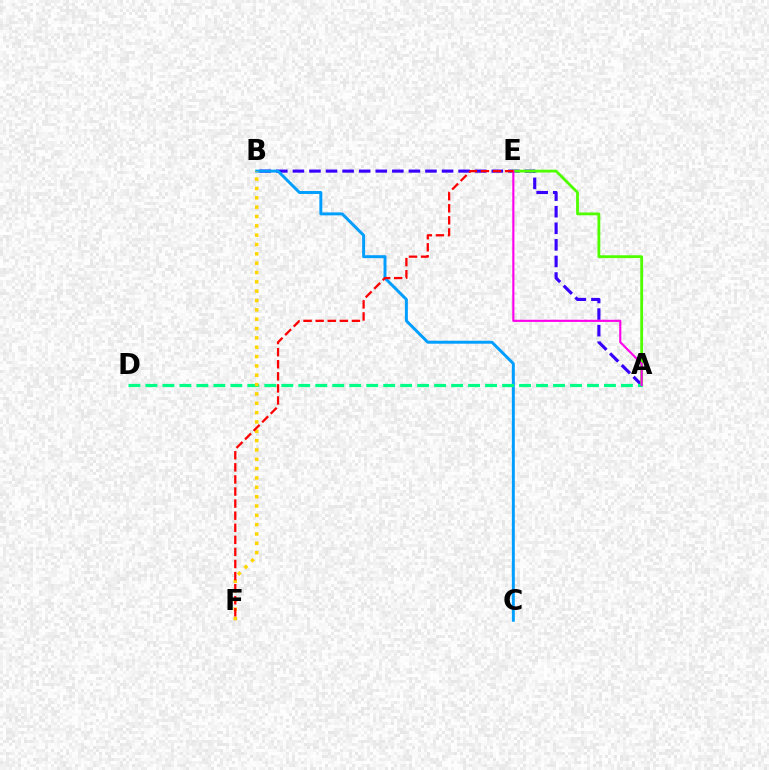{('A', 'B'): [{'color': '#3700ff', 'line_style': 'dashed', 'thickness': 2.25}], ('A', 'E'): [{'color': '#4fff00', 'line_style': 'solid', 'thickness': 2.02}, {'color': '#ff00ed', 'line_style': 'solid', 'thickness': 1.54}], ('B', 'C'): [{'color': '#009eff', 'line_style': 'solid', 'thickness': 2.13}], ('A', 'D'): [{'color': '#00ff86', 'line_style': 'dashed', 'thickness': 2.31}], ('B', 'F'): [{'color': '#ffd500', 'line_style': 'dotted', 'thickness': 2.54}], ('E', 'F'): [{'color': '#ff0000', 'line_style': 'dashed', 'thickness': 1.64}]}